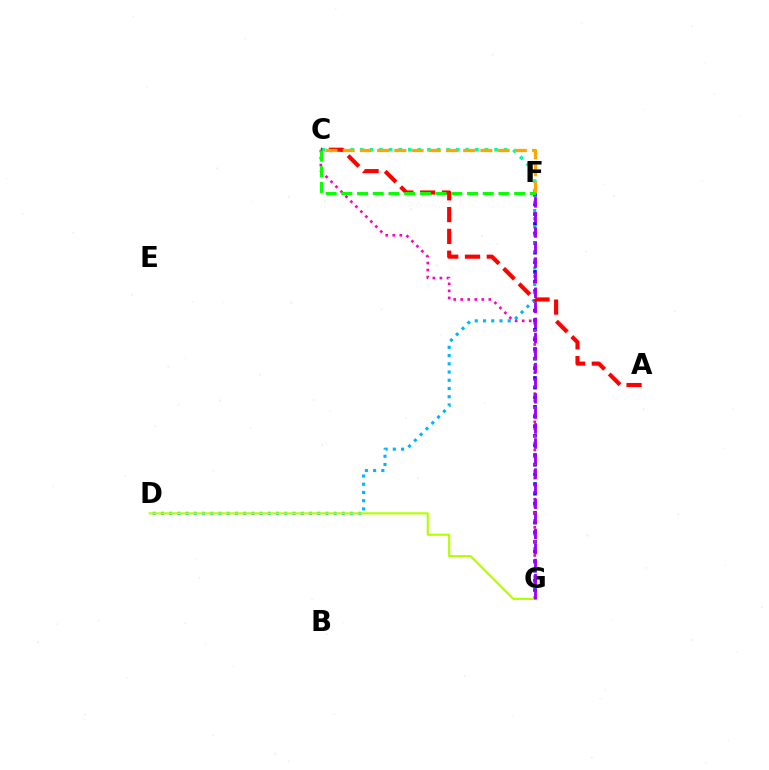{('F', 'G'): [{'color': '#0010ff', 'line_style': 'dotted', 'thickness': 2.62}, {'color': '#9b00ff', 'line_style': 'dashed', 'thickness': 2.05}], ('D', 'F'): [{'color': '#00b5ff', 'line_style': 'dotted', 'thickness': 2.23}], ('C', 'G'): [{'color': '#ff00bd', 'line_style': 'dotted', 'thickness': 1.91}], ('C', 'F'): [{'color': '#00ff9d', 'line_style': 'dotted', 'thickness': 2.61}, {'color': '#ffa500', 'line_style': 'dashed', 'thickness': 2.34}, {'color': '#08ff00', 'line_style': 'dashed', 'thickness': 2.13}], ('A', 'C'): [{'color': '#ff0000', 'line_style': 'dashed', 'thickness': 2.96}], ('D', 'G'): [{'color': '#b3ff00', 'line_style': 'solid', 'thickness': 1.54}]}